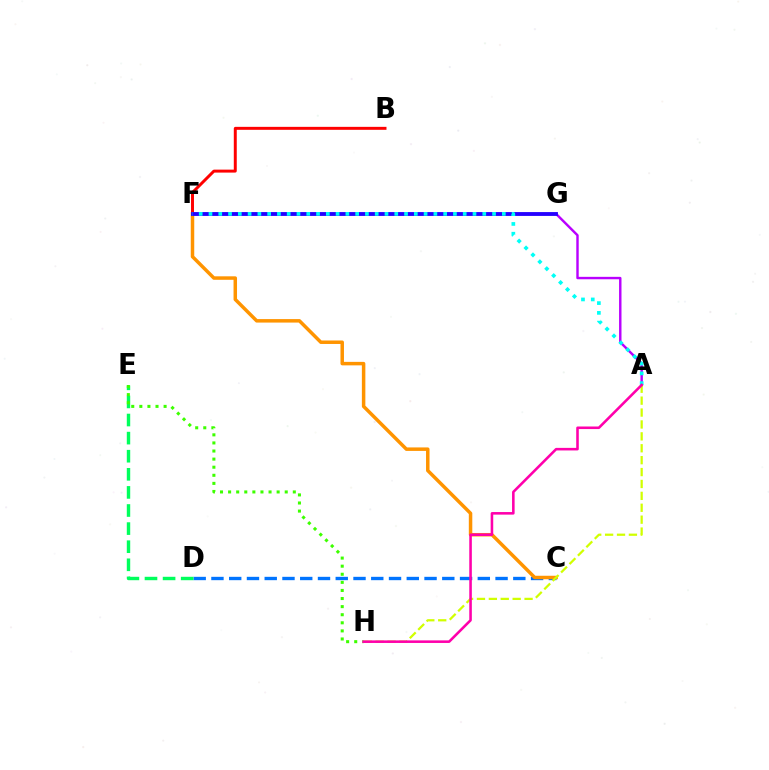{('C', 'D'): [{'color': '#0074ff', 'line_style': 'dashed', 'thickness': 2.41}], ('A', 'G'): [{'color': '#b900ff', 'line_style': 'solid', 'thickness': 1.74}], ('B', 'F'): [{'color': '#ff0000', 'line_style': 'solid', 'thickness': 2.13}], ('C', 'F'): [{'color': '#ff9400', 'line_style': 'solid', 'thickness': 2.51}], ('A', 'H'): [{'color': '#d1ff00', 'line_style': 'dashed', 'thickness': 1.62}, {'color': '#ff00ac', 'line_style': 'solid', 'thickness': 1.85}], ('F', 'G'): [{'color': '#2500ff', 'line_style': 'solid', 'thickness': 2.77}], ('A', 'F'): [{'color': '#00fff6', 'line_style': 'dotted', 'thickness': 2.66}], ('D', 'E'): [{'color': '#00ff5c', 'line_style': 'dashed', 'thickness': 2.46}], ('E', 'H'): [{'color': '#3dff00', 'line_style': 'dotted', 'thickness': 2.2}]}